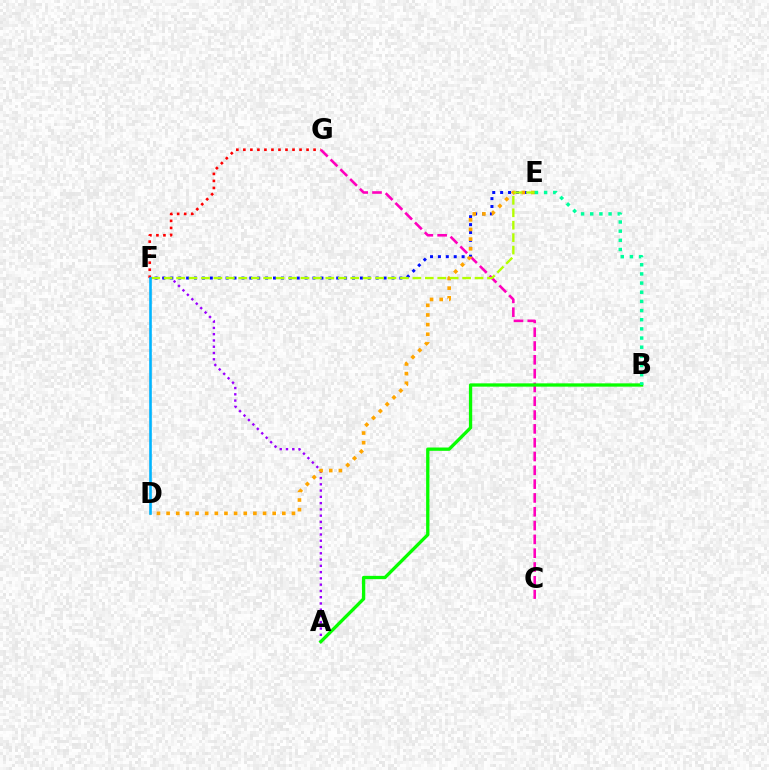{('F', 'G'): [{'color': '#ff0000', 'line_style': 'dotted', 'thickness': 1.91}], ('C', 'G'): [{'color': '#ff00bd', 'line_style': 'dashed', 'thickness': 1.88}], ('A', 'F'): [{'color': '#9b00ff', 'line_style': 'dotted', 'thickness': 1.7}], ('E', 'F'): [{'color': '#0010ff', 'line_style': 'dotted', 'thickness': 2.15}, {'color': '#b3ff00', 'line_style': 'dashed', 'thickness': 1.69}], ('D', 'E'): [{'color': '#ffa500', 'line_style': 'dotted', 'thickness': 2.62}], ('A', 'B'): [{'color': '#08ff00', 'line_style': 'solid', 'thickness': 2.38}], ('D', 'F'): [{'color': '#00b5ff', 'line_style': 'solid', 'thickness': 1.9}], ('B', 'E'): [{'color': '#00ff9d', 'line_style': 'dotted', 'thickness': 2.49}]}